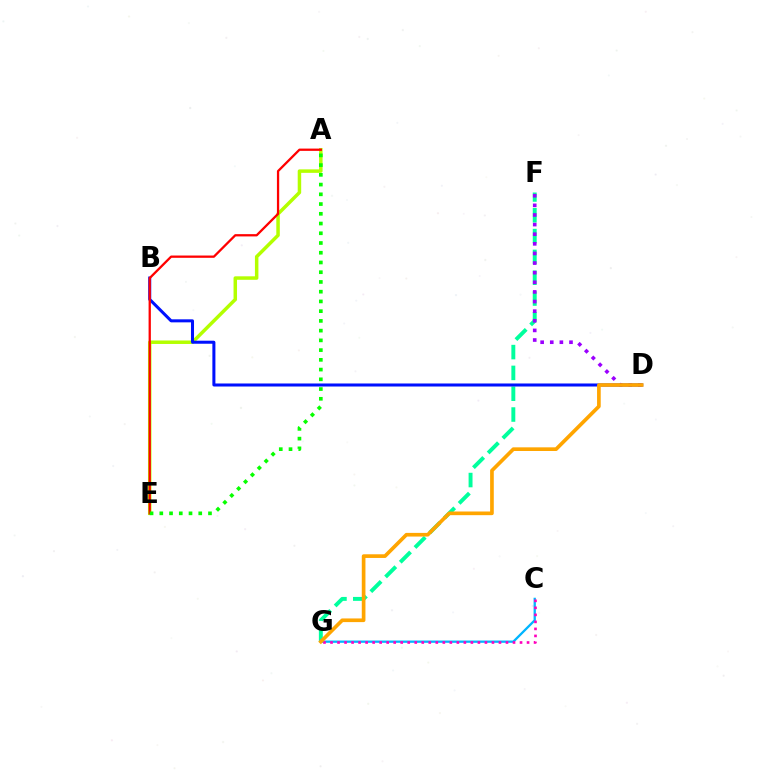{('F', 'G'): [{'color': '#00ff9d', 'line_style': 'dashed', 'thickness': 2.83}], ('D', 'F'): [{'color': '#9b00ff', 'line_style': 'dotted', 'thickness': 2.61}], ('A', 'E'): [{'color': '#b3ff00', 'line_style': 'solid', 'thickness': 2.51}, {'color': '#ff0000', 'line_style': 'solid', 'thickness': 1.64}, {'color': '#08ff00', 'line_style': 'dotted', 'thickness': 2.65}], ('C', 'G'): [{'color': '#00b5ff', 'line_style': 'solid', 'thickness': 1.65}, {'color': '#ff00bd', 'line_style': 'dotted', 'thickness': 1.91}], ('B', 'D'): [{'color': '#0010ff', 'line_style': 'solid', 'thickness': 2.18}], ('D', 'G'): [{'color': '#ffa500', 'line_style': 'solid', 'thickness': 2.64}]}